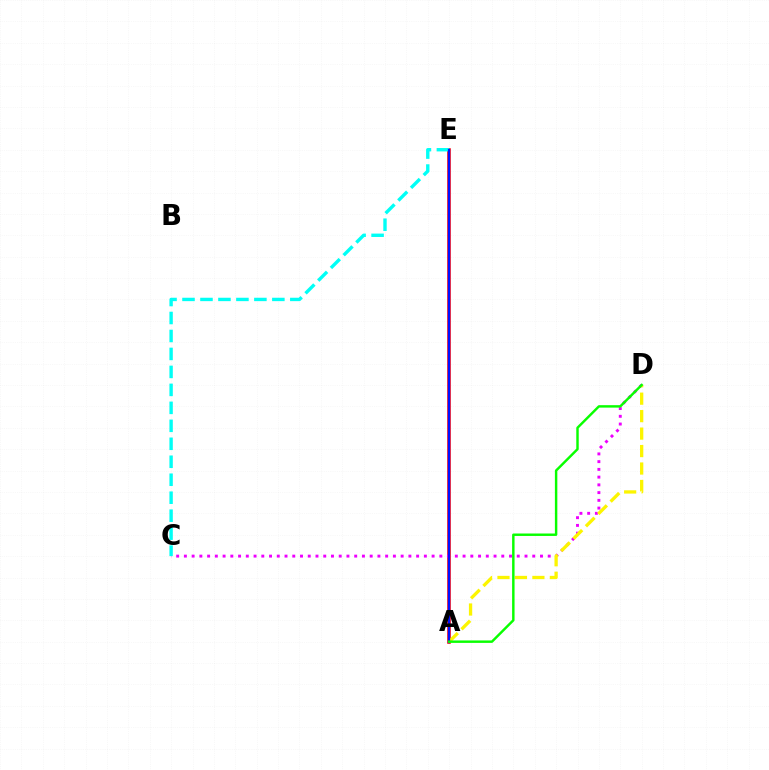{('A', 'E'): [{'color': '#ff0000', 'line_style': 'solid', 'thickness': 2.55}, {'color': '#0010ff', 'line_style': 'solid', 'thickness': 1.63}], ('C', 'D'): [{'color': '#ee00ff', 'line_style': 'dotted', 'thickness': 2.1}], ('A', 'D'): [{'color': '#fcf500', 'line_style': 'dashed', 'thickness': 2.37}, {'color': '#08ff00', 'line_style': 'solid', 'thickness': 1.76}], ('C', 'E'): [{'color': '#00fff6', 'line_style': 'dashed', 'thickness': 2.44}]}